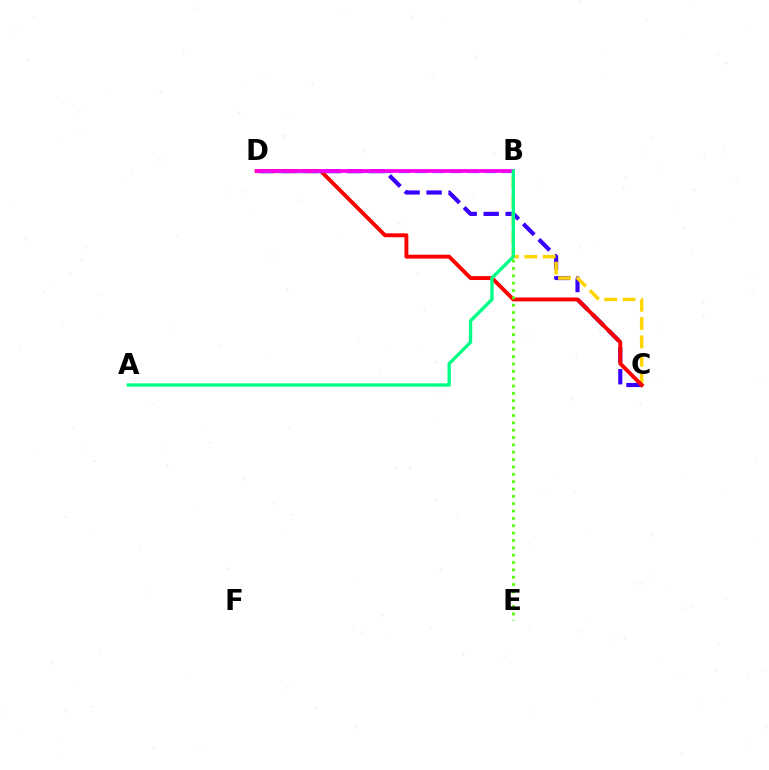{('C', 'D'): [{'color': '#3700ff', 'line_style': 'dashed', 'thickness': 2.99}, {'color': '#ff0000', 'line_style': 'solid', 'thickness': 2.81}], ('B', 'C'): [{'color': '#ffd500', 'line_style': 'dashed', 'thickness': 2.49}], ('B', 'E'): [{'color': '#4fff00', 'line_style': 'dotted', 'thickness': 2.0}], ('B', 'D'): [{'color': '#009eff', 'line_style': 'dashed', 'thickness': 2.34}, {'color': '#ff00ed', 'line_style': 'solid', 'thickness': 2.67}], ('A', 'B'): [{'color': '#00ff86', 'line_style': 'solid', 'thickness': 2.4}]}